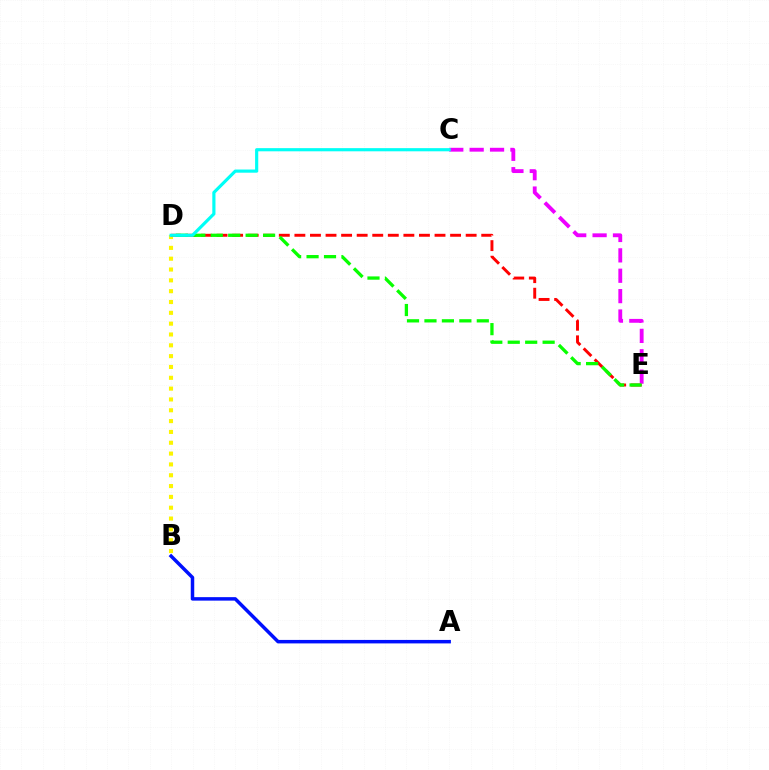{('B', 'D'): [{'color': '#fcf500', 'line_style': 'dotted', 'thickness': 2.94}], ('D', 'E'): [{'color': '#ff0000', 'line_style': 'dashed', 'thickness': 2.12}, {'color': '#08ff00', 'line_style': 'dashed', 'thickness': 2.37}], ('A', 'B'): [{'color': '#0010ff', 'line_style': 'solid', 'thickness': 2.51}], ('C', 'E'): [{'color': '#ee00ff', 'line_style': 'dashed', 'thickness': 2.77}], ('C', 'D'): [{'color': '#00fff6', 'line_style': 'solid', 'thickness': 2.28}]}